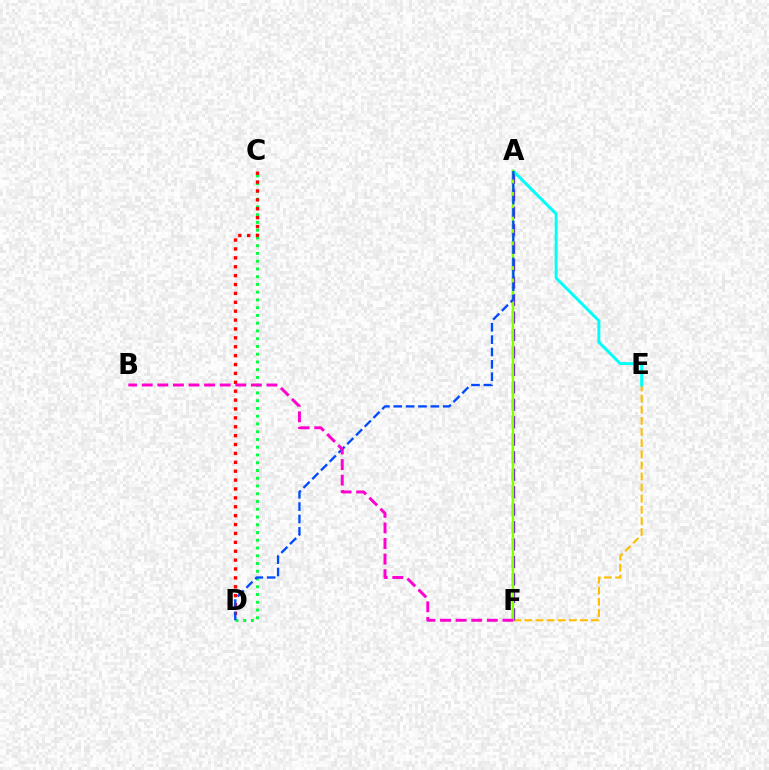{('E', 'F'): [{'color': '#ffbd00', 'line_style': 'dashed', 'thickness': 1.51}], ('A', 'F'): [{'color': '#7200ff', 'line_style': 'dashed', 'thickness': 2.37}, {'color': '#84ff00', 'line_style': 'solid', 'thickness': 1.74}], ('A', 'E'): [{'color': '#00fff6', 'line_style': 'solid', 'thickness': 2.12}], ('C', 'D'): [{'color': '#00ff39', 'line_style': 'dotted', 'thickness': 2.11}, {'color': '#ff0000', 'line_style': 'dotted', 'thickness': 2.42}], ('A', 'D'): [{'color': '#004bff', 'line_style': 'dashed', 'thickness': 1.68}], ('B', 'F'): [{'color': '#ff00cf', 'line_style': 'dashed', 'thickness': 2.12}]}